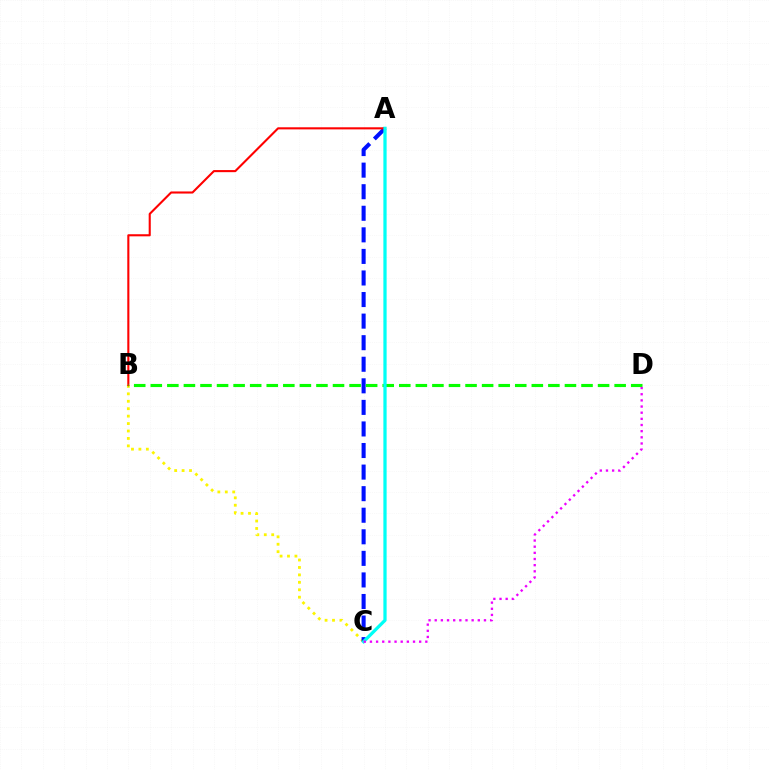{('B', 'C'): [{'color': '#fcf500', 'line_style': 'dotted', 'thickness': 2.02}], ('A', 'C'): [{'color': '#0010ff', 'line_style': 'dashed', 'thickness': 2.93}, {'color': '#00fff6', 'line_style': 'solid', 'thickness': 2.35}], ('A', 'B'): [{'color': '#ff0000', 'line_style': 'solid', 'thickness': 1.51}], ('B', 'D'): [{'color': '#08ff00', 'line_style': 'dashed', 'thickness': 2.25}], ('C', 'D'): [{'color': '#ee00ff', 'line_style': 'dotted', 'thickness': 1.67}]}